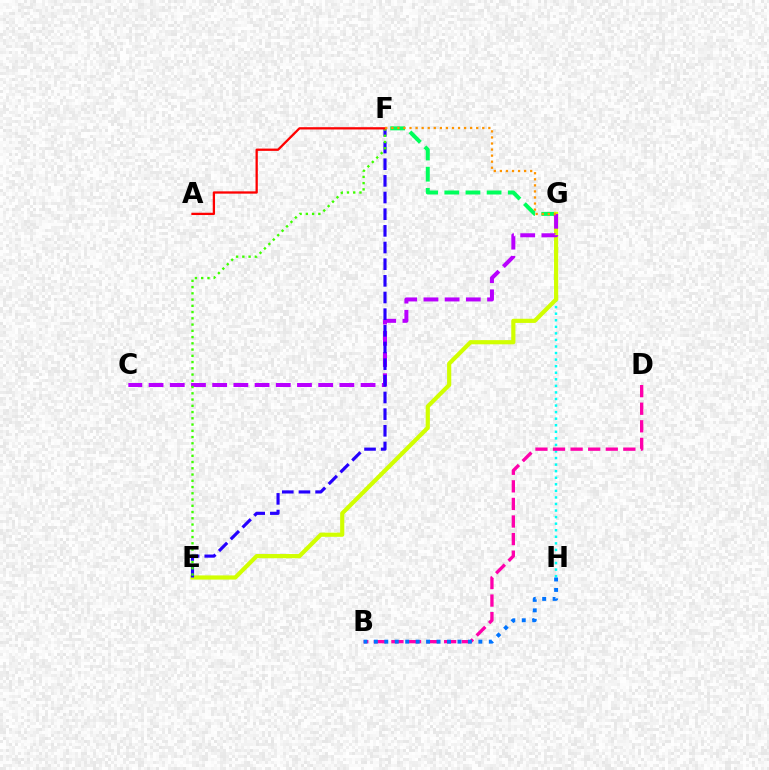{('F', 'G'): [{'color': '#00ff5c', 'line_style': 'dashed', 'thickness': 2.87}, {'color': '#ff9400', 'line_style': 'dotted', 'thickness': 1.65}], ('G', 'H'): [{'color': '#00fff6', 'line_style': 'dotted', 'thickness': 1.78}], ('E', 'G'): [{'color': '#d1ff00', 'line_style': 'solid', 'thickness': 3.0}], ('C', 'G'): [{'color': '#b900ff', 'line_style': 'dashed', 'thickness': 2.88}], ('B', 'D'): [{'color': '#ff00ac', 'line_style': 'dashed', 'thickness': 2.39}], ('B', 'H'): [{'color': '#0074ff', 'line_style': 'dotted', 'thickness': 2.84}], ('E', 'F'): [{'color': '#2500ff', 'line_style': 'dashed', 'thickness': 2.26}, {'color': '#3dff00', 'line_style': 'dotted', 'thickness': 1.7}], ('A', 'F'): [{'color': '#ff0000', 'line_style': 'solid', 'thickness': 1.65}]}